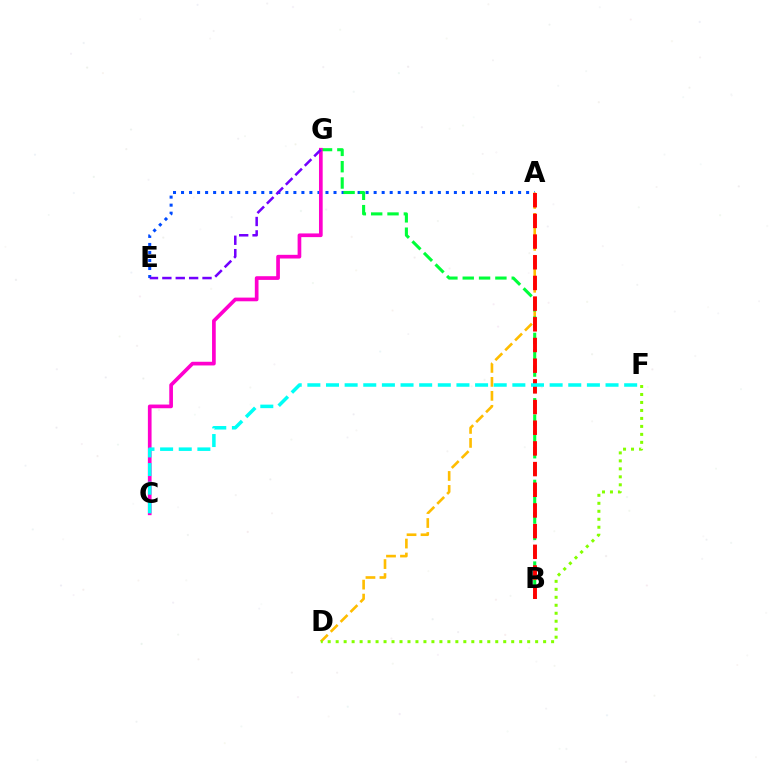{('A', 'E'): [{'color': '#004bff', 'line_style': 'dotted', 'thickness': 2.18}], ('A', 'D'): [{'color': '#ffbd00', 'line_style': 'dashed', 'thickness': 1.9}], ('B', 'G'): [{'color': '#00ff39', 'line_style': 'dashed', 'thickness': 2.22}], ('C', 'G'): [{'color': '#ff00cf', 'line_style': 'solid', 'thickness': 2.65}], ('D', 'F'): [{'color': '#84ff00', 'line_style': 'dotted', 'thickness': 2.17}], ('E', 'G'): [{'color': '#7200ff', 'line_style': 'dashed', 'thickness': 1.82}], ('A', 'B'): [{'color': '#ff0000', 'line_style': 'dashed', 'thickness': 2.81}], ('C', 'F'): [{'color': '#00fff6', 'line_style': 'dashed', 'thickness': 2.53}]}